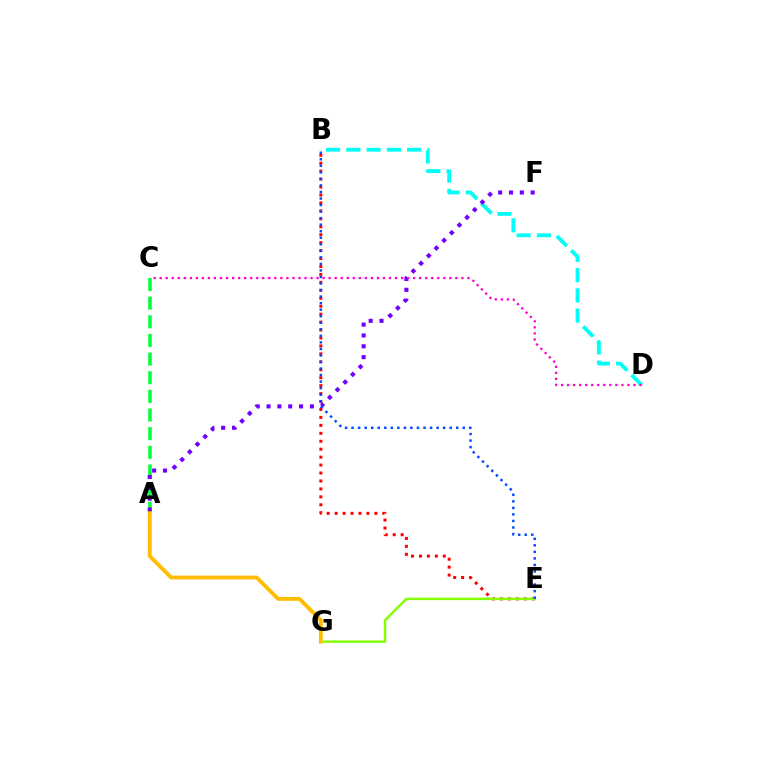{('B', 'E'): [{'color': '#ff0000', 'line_style': 'dotted', 'thickness': 2.16}, {'color': '#004bff', 'line_style': 'dotted', 'thickness': 1.78}], ('A', 'C'): [{'color': '#00ff39', 'line_style': 'dashed', 'thickness': 2.53}], ('E', 'G'): [{'color': '#84ff00', 'line_style': 'solid', 'thickness': 1.76}], ('B', 'D'): [{'color': '#00fff6', 'line_style': 'dashed', 'thickness': 2.75}], ('A', 'F'): [{'color': '#7200ff', 'line_style': 'dotted', 'thickness': 2.95}], ('C', 'D'): [{'color': '#ff00cf', 'line_style': 'dotted', 'thickness': 1.64}], ('A', 'G'): [{'color': '#ffbd00', 'line_style': 'solid', 'thickness': 2.78}]}